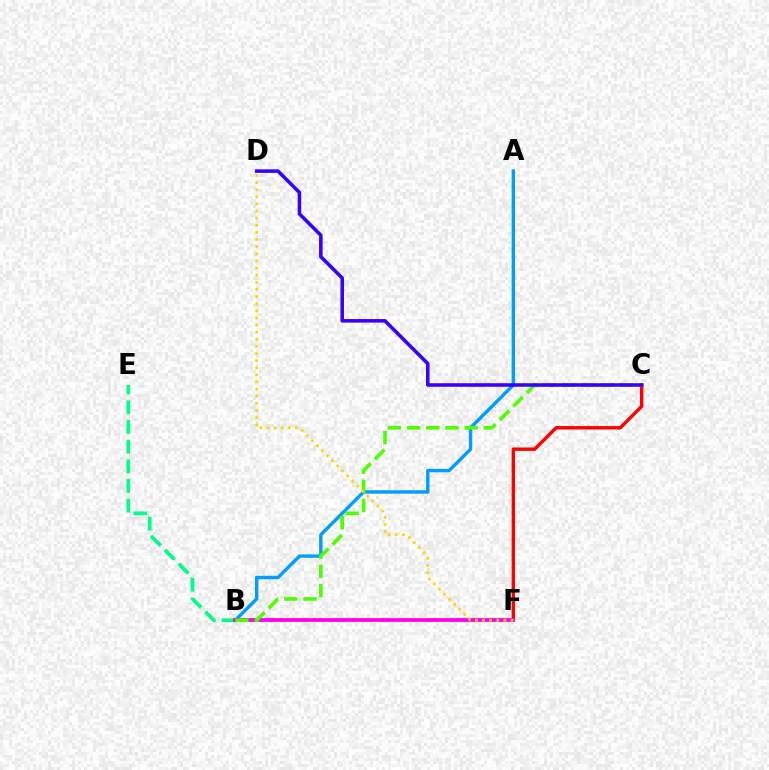{('A', 'B'): [{'color': '#009eff', 'line_style': 'solid', 'thickness': 2.46}], ('B', 'E'): [{'color': '#00ff86', 'line_style': 'dashed', 'thickness': 2.67}], ('C', 'F'): [{'color': '#ff0000', 'line_style': 'solid', 'thickness': 2.45}], ('B', 'F'): [{'color': '#ff00ed', 'line_style': 'solid', 'thickness': 2.72}], ('B', 'C'): [{'color': '#4fff00', 'line_style': 'dashed', 'thickness': 2.61}], ('D', 'F'): [{'color': '#ffd500', 'line_style': 'dotted', 'thickness': 1.93}], ('C', 'D'): [{'color': '#3700ff', 'line_style': 'solid', 'thickness': 2.56}]}